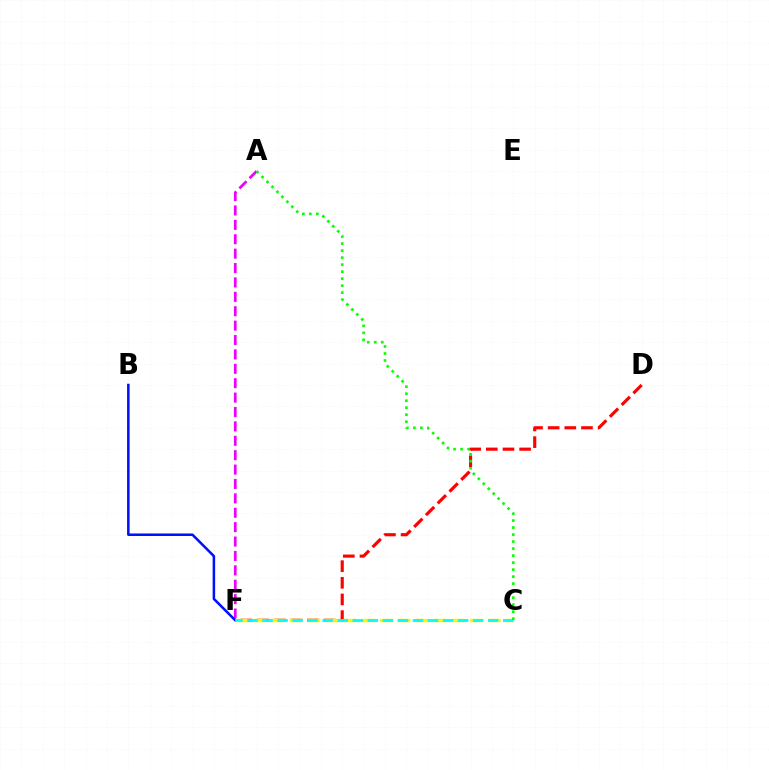{('A', 'F'): [{'color': '#ee00ff', 'line_style': 'dashed', 'thickness': 1.96}], ('D', 'F'): [{'color': '#ff0000', 'line_style': 'dashed', 'thickness': 2.26}], ('B', 'F'): [{'color': '#0010ff', 'line_style': 'solid', 'thickness': 1.82}], ('C', 'F'): [{'color': '#fcf500', 'line_style': 'dashed', 'thickness': 2.45}, {'color': '#00fff6', 'line_style': 'dashed', 'thickness': 2.04}], ('A', 'C'): [{'color': '#08ff00', 'line_style': 'dotted', 'thickness': 1.9}]}